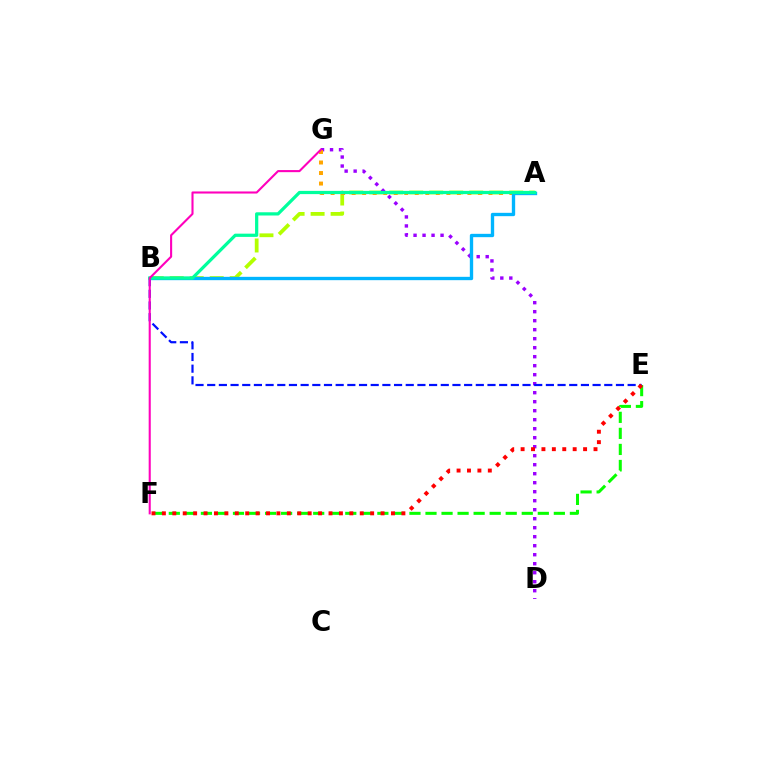{('A', 'B'): [{'color': '#b3ff00', 'line_style': 'dashed', 'thickness': 2.72}, {'color': '#00b5ff', 'line_style': 'solid', 'thickness': 2.41}, {'color': '#00ff9d', 'line_style': 'solid', 'thickness': 2.33}], ('D', 'G'): [{'color': '#9b00ff', 'line_style': 'dotted', 'thickness': 2.45}], ('A', 'G'): [{'color': '#ffa500', 'line_style': 'dotted', 'thickness': 2.86}], ('E', 'F'): [{'color': '#08ff00', 'line_style': 'dashed', 'thickness': 2.18}, {'color': '#ff0000', 'line_style': 'dotted', 'thickness': 2.83}], ('B', 'E'): [{'color': '#0010ff', 'line_style': 'dashed', 'thickness': 1.59}], ('F', 'G'): [{'color': '#ff00bd', 'line_style': 'solid', 'thickness': 1.51}]}